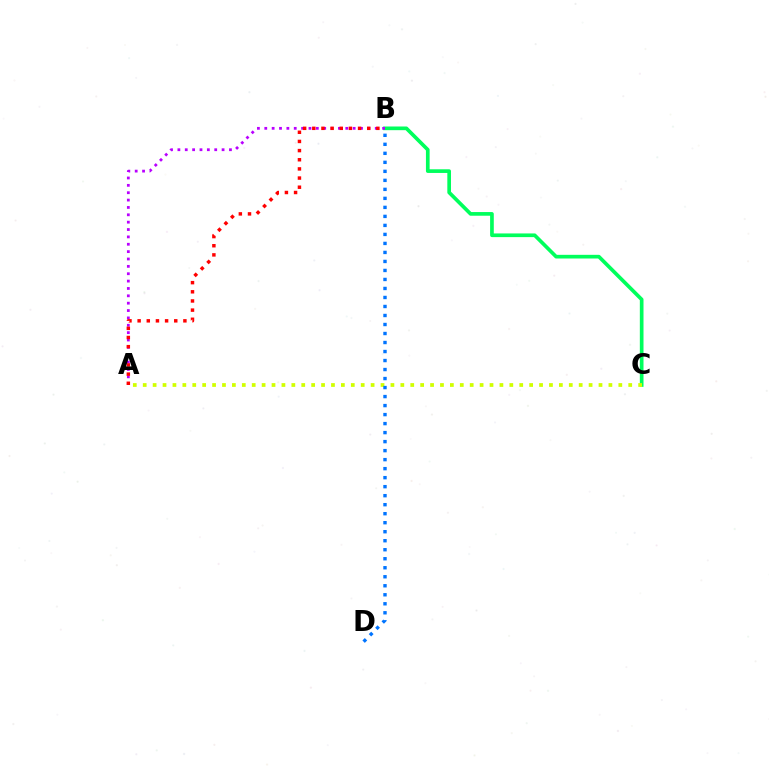{('B', 'C'): [{'color': '#00ff5c', 'line_style': 'solid', 'thickness': 2.65}], ('A', 'B'): [{'color': '#b900ff', 'line_style': 'dotted', 'thickness': 2.0}, {'color': '#ff0000', 'line_style': 'dotted', 'thickness': 2.49}], ('A', 'C'): [{'color': '#d1ff00', 'line_style': 'dotted', 'thickness': 2.69}], ('B', 'D'): [{'color': '#0074ff', 'line_style': 'dotted', 'thickness': 2.45}]}